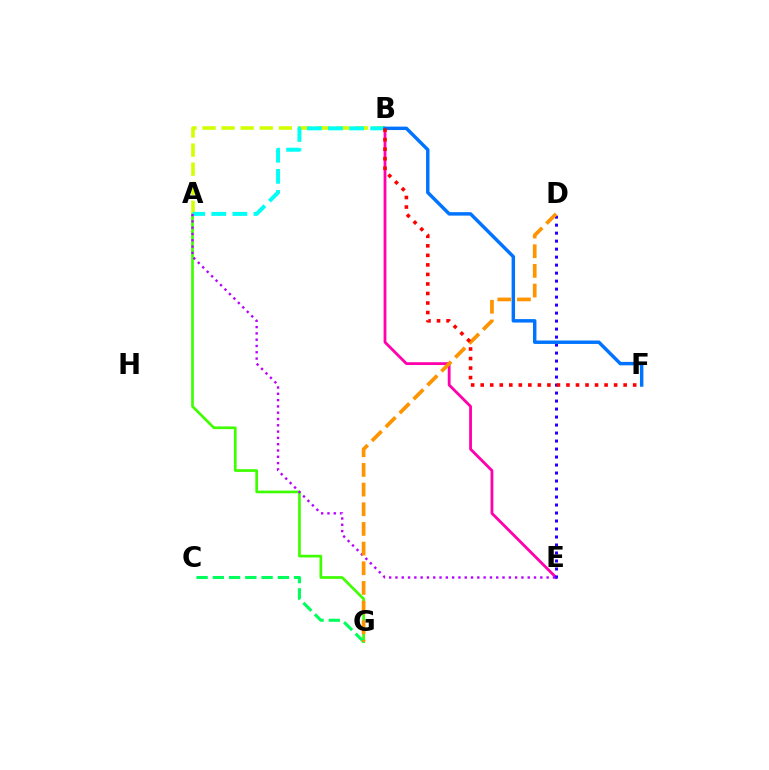{('B', 'E'): [{'color': '#ff00ac', 'line_style': 'solid', 'thickness': 2.02}], ('A', 'G'): [{'color': '#3dff00', 'line_style': 'solid', 'thickness': 1.93}], ('A', 'B'): [{'color': '#d1ff00', 'line_style': 'dashed', 'thickness': 2.59}, {'color': '#00fff6', 'line_style': 'dashed', 'thickness': 2.86}], ('D', 'E'): [{'color': '#2500ff', 'line_style': 'dotted', 'thickness': 2.17}], ('B', 'F'): [{'color': '#0074ff', 'line_style': 'solid', 'thickness': 2.48}, {'color': '#ff0000', 'line_style': 'dotted', 'thickness': 2.59}], ('A', 'E'): [{'color': '#b900ff', 'line_style': 'dotted', 'thickness': 1.71}], ('C', 'G'): [{'color': '#00ff5c', 'line_style': 'dashed', 'thickness': 2.21}], ('D', 'G'): [{'color': '#ff9400', 'line_style': 'dashed', 'thickness': 2.67}]}